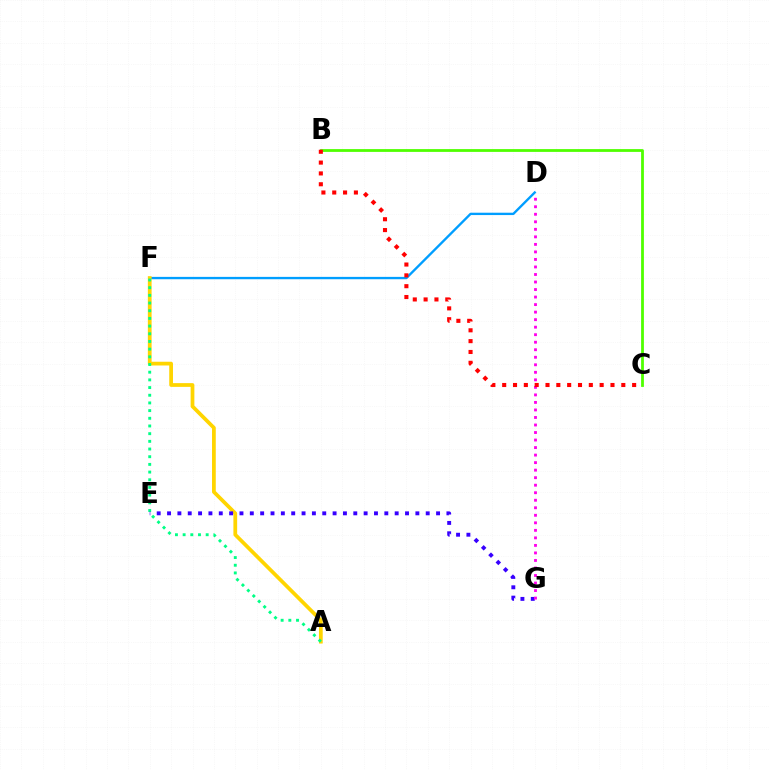{('D', 'F'): [{'color': '#009eff', 'line_style': 'solid', 'thickness': 1.69}], ('A', 'F'): [{'color': '#ffd500', 'line_style': 'solid', 'thickness': 2.7}, {'color': '#00ff86', 'line_style': 'dotted', 'thickness': 2.09}], ('E', 'G'): [{'color': '#3700ff', 'line_style': 'dotted', 'thickness': 2.81}], ('B', 'C'): [{'color': '#4fff00', 'line_style': 'solid', 'thickness': 2.01}, {'color': '#ff0000', 'line_style': 'dotted', 'thickness': 2.94}], ('D', 'G'): [{'color': '#ff00ed', 'line_style': 'dotted', 'thickness': 2.04}]}